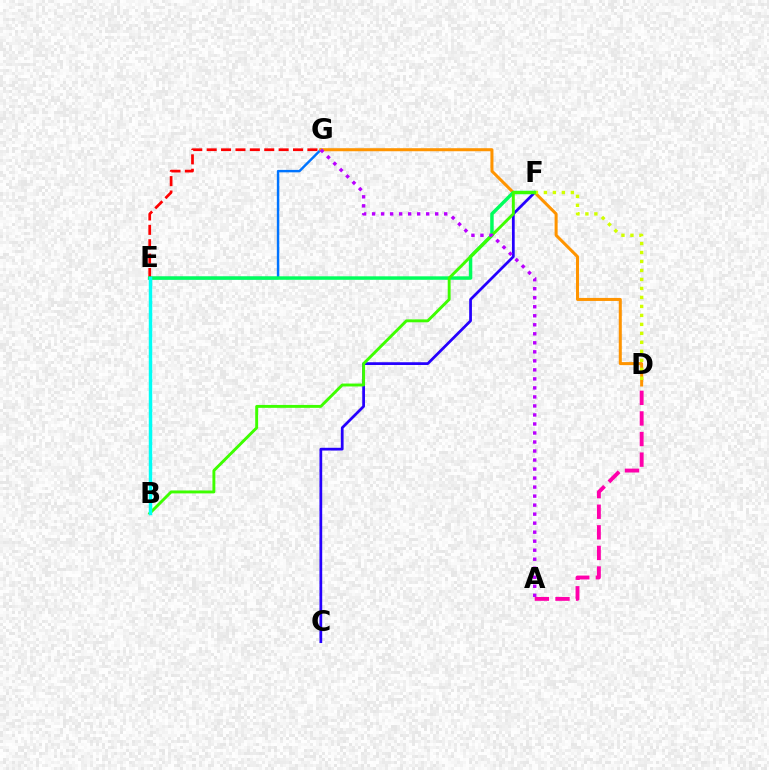{('E', 'G'): [{'color': '#0074ff', 'line_style': 'solid', 'thickness': 1.75}, {'color': '#ff0000', 'line_style': 'dashed', 'thickness': 1.96}], ('C', 'F'): [{'color': '#2500ff', 'line_style': 'solid', 'thickness': 1.97}], ('D', 'G'): [{'color': '#ff9400', 'line_style': 'solid', 'thickness': 2.18}], ('A', 'D'): [{'color': '#ff00ac', 'line_style': 'dashed', 'thickness': 2.8}], ('E', 'F'): [{'color': '#00ff5c', 'line_style': 'solid', 'thickness': 2.5}], ('D', 'F'): [{'color': '#d1ff00', 'line_style': 'dotted', 'thickness': 2.44}], ('B', 'F'): [{'color': '#3dff00', 'line_style': 'solid', 'thickness': 2.09}], ('B', 'E'): [{'color': '#00fff6', 'line_style': 'solid', 'thickness': 2.48}], ('A', 'G'): [{'color': '#b900ff', 'line_style': 'dotted', 'thickness': 2.45}]}